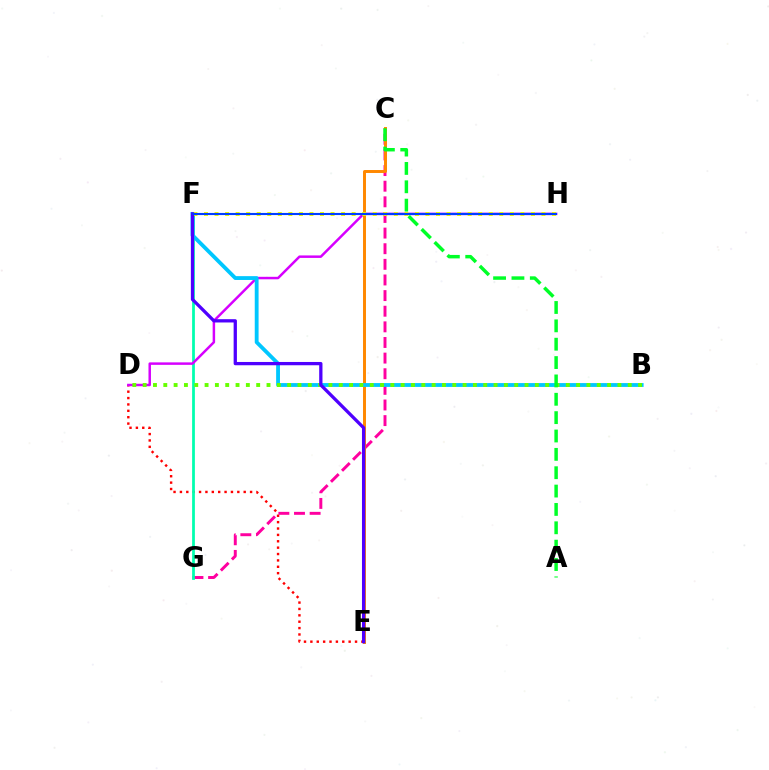{('C', 'G'): [{'color': '#ff00a0', 'line_style': 'dashed', 'thickness': 2.12}], ('D', 'E'): [{'color': '#ff0000', 'line_style': 'dotted', 'thickness': 1.73}], ('C', 'E'): [{'color': '#ff8800', 'line_style': 'solid', 'thickness': 2.13}], ('F', 'G'): [{'color': '#00ffaf', 'line_style': 'solid', 'thickness': 1.98}], ('D', 'H'): [{'color': '#d600ff', 'line_style': 'solid', 'thickness': 1.79}], ('B', 'F'): [{'color': '#00c7ff', 'line_style': 'solid', 'thickness': 2.76}], ('B', 'D'): [{'color': '#66ff00', 'line_style': 'dotted', 'thickness': 2.8}], ('F', 'H'): [{'color': '#eeff00', 'line_style': 'dotted', 'thickness': 2.87}, {'color': '#003fff', 'line_style': 'solid', 'thickness': 1.52}], ('E', 'F'): [{'color': '#4f00ff', 'line_style': 'solid', 'thickness': 2.36}], ('A', 'C'): [{'color': '#00ff27', 'line_style': 'dashed', 'thickness': 2.49}]}